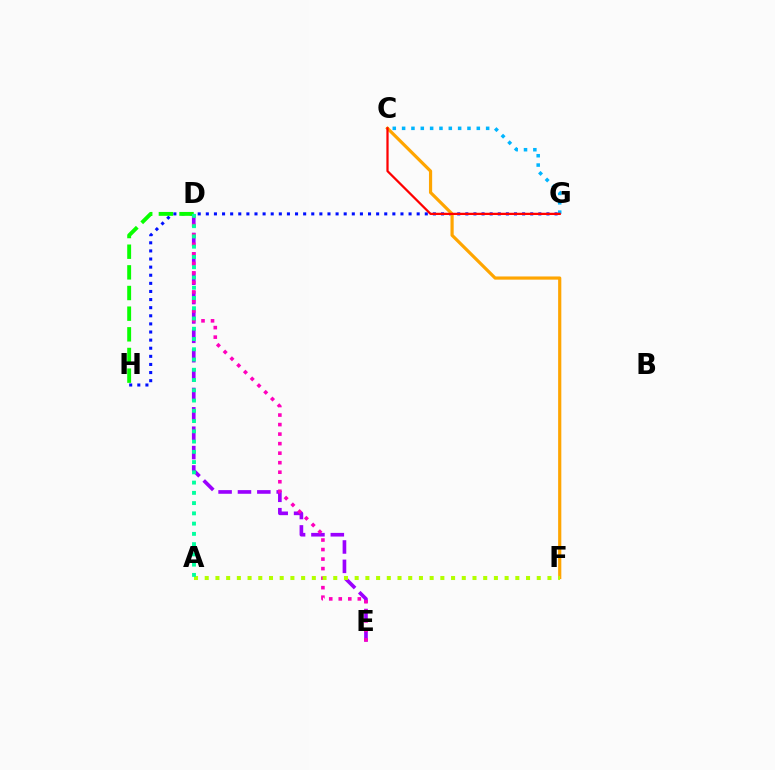{('G', 'H'): [{'color': '#0010ff', 'line_style': 'dotted', 'thickness': 2.2}], ('C', 'G'): [{'color': '#00b5ff', 'line_style': 'dotted', 'thickness': 2.54}, {'color': '#ff0000', 'line_style': 'solid', 'thickness': 1.62}], ('D', 'E'): [{'color': '#9b00ff', 'line_style': 'dashed', 'thickness': 2.63}, {'color': '#ff00bd', 'line_style': 'dotted', 'thickness': 2.59}], ('C', 'F'): [{'color': '#ffa500', 'line_style': 'solid', 'thickness': 2.3}], ('D', 'H'): [{'color': '#08ff00', 'line_style': 'dashed', 'thickness': 2.81}], ('A', 'F'): [{'color': '#b3ff00', 'line_style': 'dotted', 'thickness': 2.91}], ('A', 'D'): [{'color': '#00ff9d', 'line_style': 'dotted', 'thickness': 2.79}]}